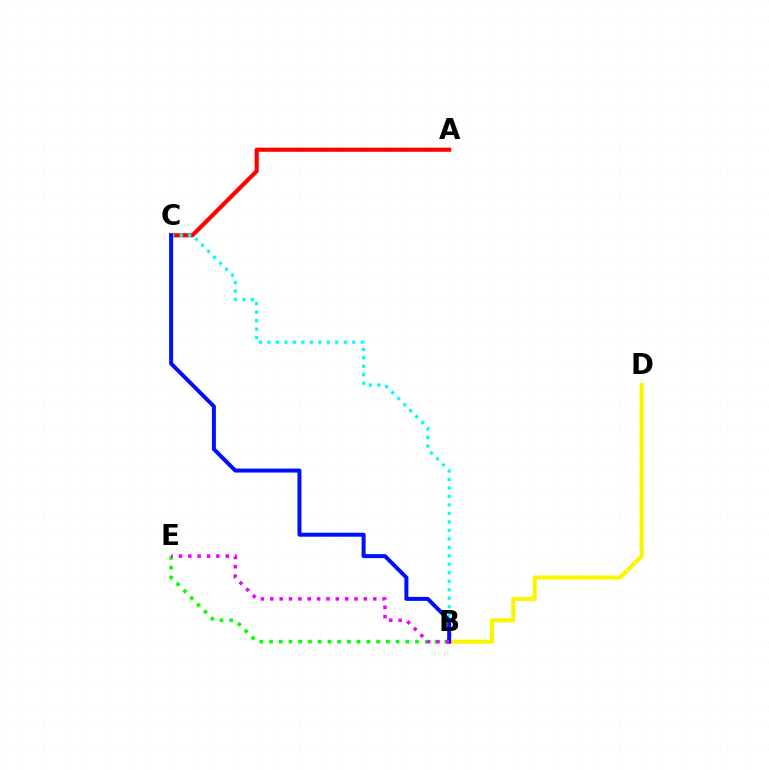{('A', 'C'): [{'color': '#ff0000', 'line_style': 'solid', 'thickness': 2.97}], ('B', 'D'): [{'color': '#fcf500', 'line_style': 'solid', 'thickness': 2.96}], ('B', 'C'): [{'color': '#00fff6', 'line_style': 'dotted', 'thickness': 2.3}, {'color': '#0010ff', 'line_style': 'solid', 'thickness': 2.87}], ('B', 'E'): [{'color': '#08ff00', 'line_style': 'dotted', 'thickness': 2.64}, {'color': '#ee00ff', 'line_style': 'dotted', 'thickness': 2.54}]}